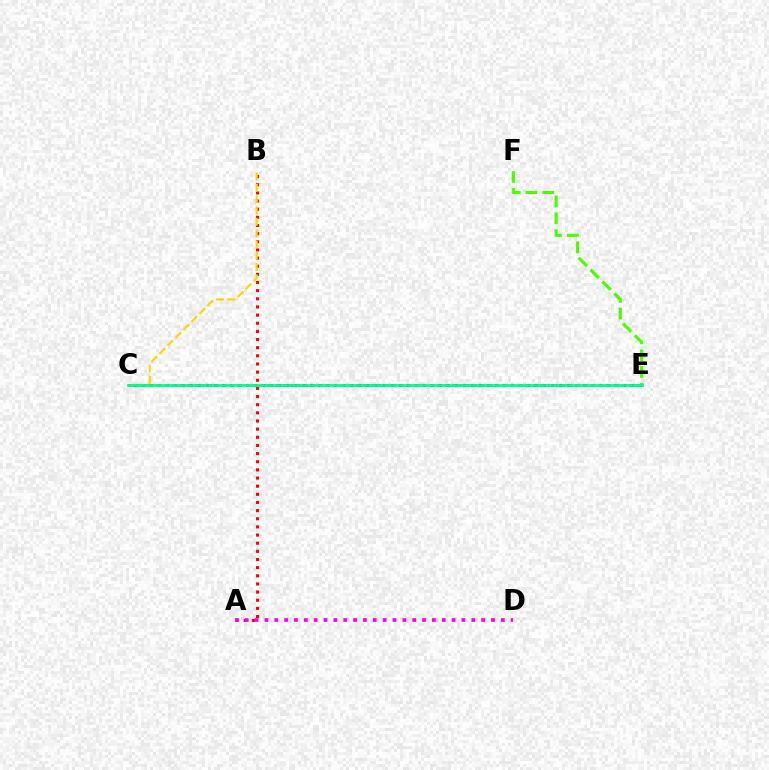{('A', 'B'): [{'color': '#ff0000', 'line_style': 'dotted', 'thickness': 2.21}], ('A', 'D'): [{'color': '#ff00ed', 'line_style': 'dotted', 'thickness': 2.68}], ('C', 'E'): [{'color': '#3700ff', 'line_style': 'dotted', 'thickness': 2.18}, {'color': '#009eff', 'line_style': 'dotted', 'thickness': 2.0}, {'color': '#00ff86', 'line_style': 'solid', 'thickness': 1.93}], ('B', 'C'): [{'color': '#ffd500', 'line_style': 'dashed', 'thickness': 1.54}], ('E', 'F'): [{'color': '#4fff00', 'line_style': 'dashed', 'thickness': 2.28}]}